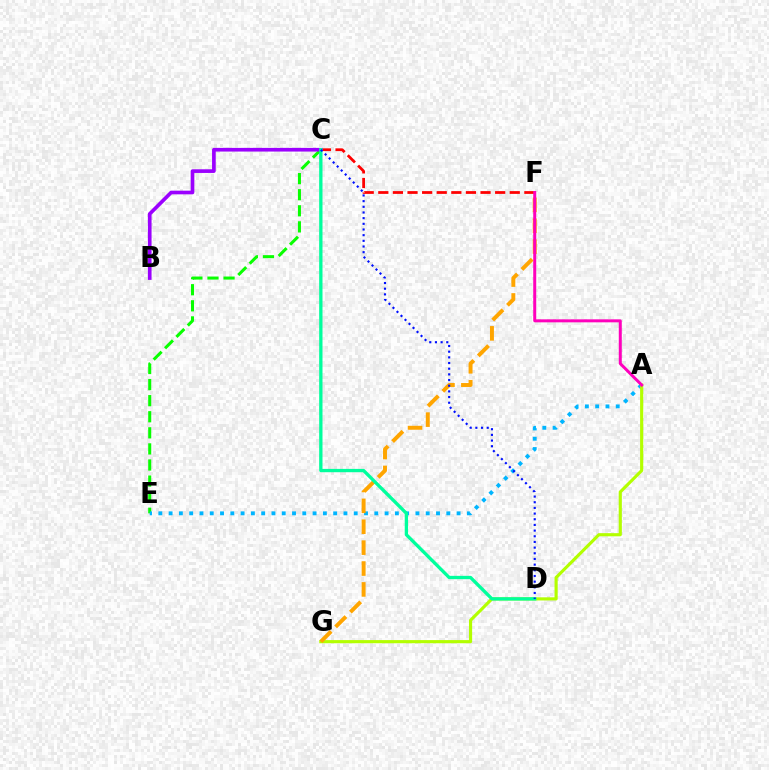{('C', 'E'): [{'color': '#08ff00', 'line_style': 'dashed', 'thickness': 2.18}], ('A', 'E'): [{'color': '#00b5ff', 'line_style': 'dotted', 'thickness': 2.79}], ('C', 'F'): [{'color': '#ff0000', 'line_style': 'dashed', 'thickness': 1.98}], ('B', 'C'): [{'color': '#9b00ff', 'line_style': 'solid', 'thickness': 2.64}], ('A', 'G'): [{'color': '#b3ff00', 'line_style': 'solid', 'thickness': 2.26}], ('F', 'G'): [{'color': '#ffa500', 'line_style': 'dashed', 'thickness': 2.84}], ('C', 'D'): [{'color': '#00ff9d', 'line_style': 'solid', 'thickness': 2.39}, {'color': '#0010ff', 'line_style': 'dotted', 'thickness': 1.54}], ('A', 'F'): [{'color': '#ff00bd', 'line_style': 'solid', 'thickness': 2.15}]}